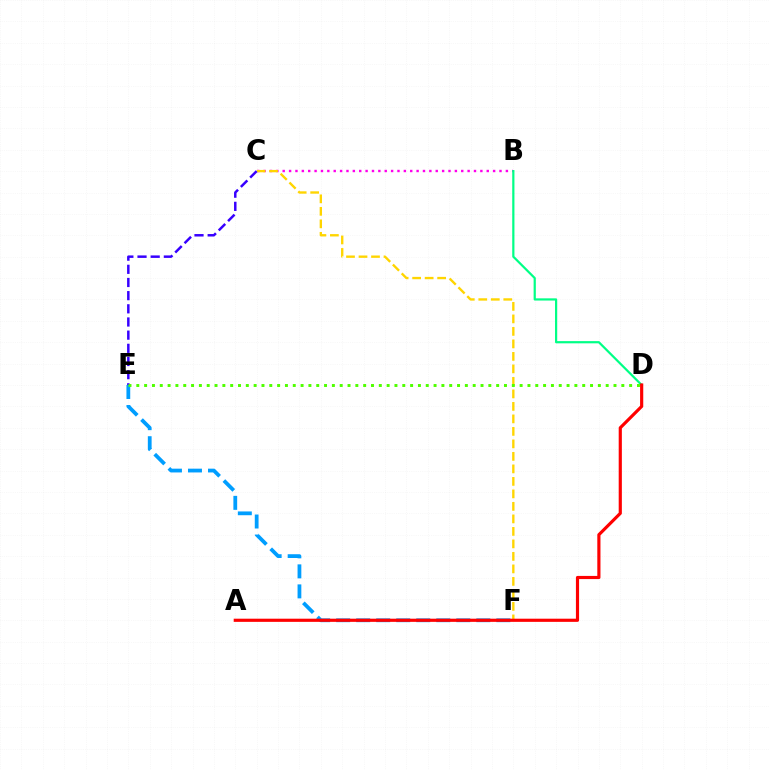{('E', 'F'): [{'color': '#009eff', 'line_style': 'dashed', 'thickness': 2.72}], ('B', 'C'): [{'color': '#ff00ed', 'line_style': 'dotted', 'thickness': 1.73}], ('B', 'D'): [{'color': '#00ff86', 'line_style': 'solid', 'thickness': 1.59}], ('C', 'F'): [{'color': '#ffd500', 'line_style': 'dashed', 'thickness': 1.7}], ('A', 'D'): [{'color': '#ff0000', 'line_style': 'solid', 'thickness': 2.28}], ('C', 'E'): [{'color': '#3700ff', 'line_style': 'dashed', 'thickness': 1.79}], ('D', 'E'): [{'color': '#4fff00', 'line_style': 'dotted', 'thickness': 2.13}]}